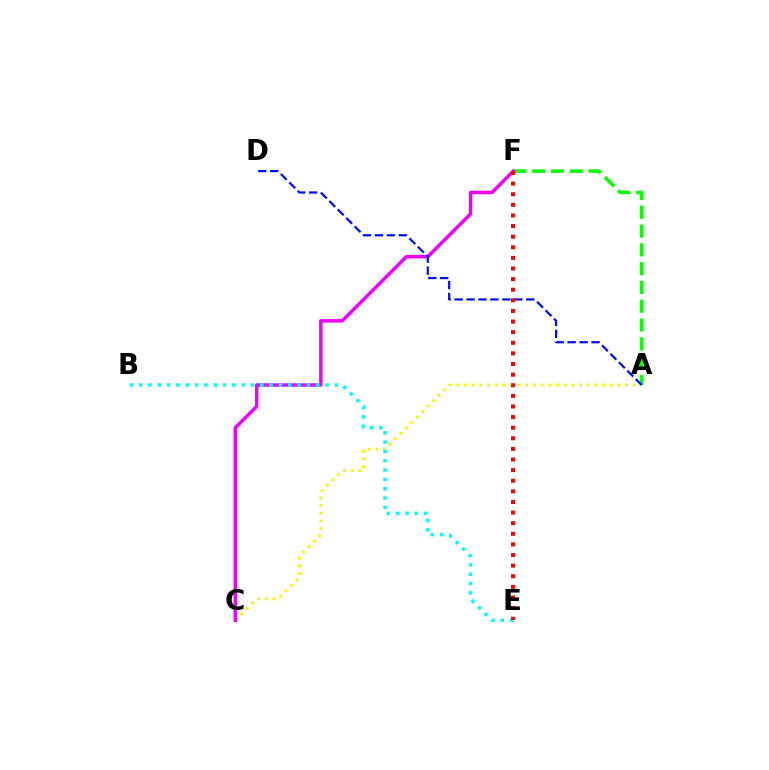{('A', 'C'): [{'color': '#fcf500', 'line_style': 'dotted', 'thickness': 2.09}], ('A', 'F'): [{'color': '#08ff00', 'line_style': 'dashed', 'thickness': 2.55}], ('C', 'F'): [{'color': '#ee00ff', 'line_style': 'solid', 'thickness': 2.5}], ('A', 'D'): [{'color': '#0010ff', 'line_style': 'dashed', 'thickness': 1.62}], ('B', 'E'): [{'color': '#00fff6', 'line_style': 'dotted', 'thickness': 2.53}], ('E', 'F'): [{'color': '#ff0000', 'line_style': 'dotted', 'thickness': 2.88}]}